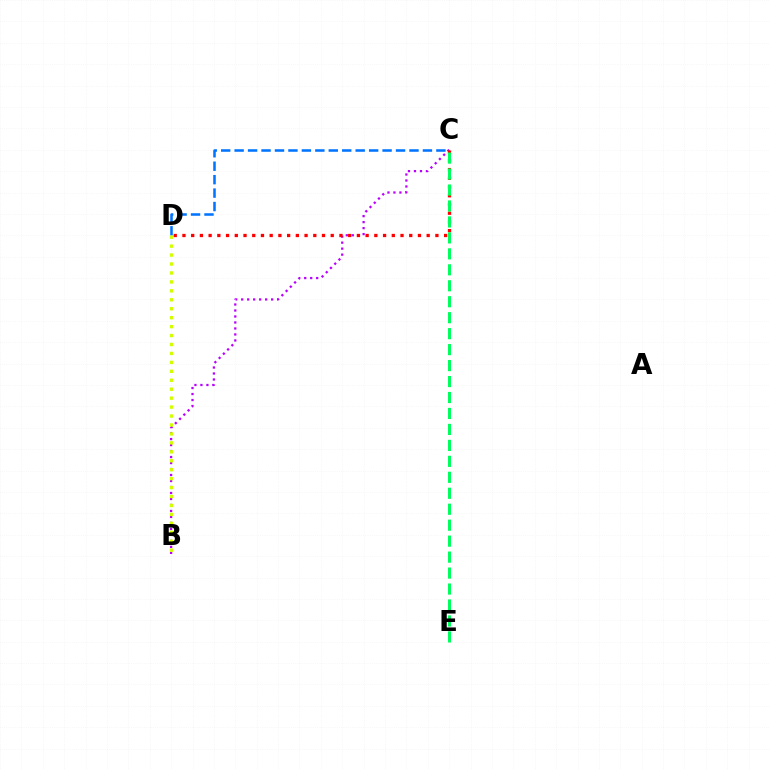{('B', 'C'): [{'color': '#b900ff', 'line_style': 'dotted', 'thickness': 1.63}], ('C', 'D'): [{'color': '#ff0000', 'line_style': 'dotted', 'thickness': 2.37}, {'color': '#0074ff', 'line_style': 'dashed', 'thickness': 1.83}], ('C', 'E'): [{'color': '#00ff5c', 'line_style': 'dashed', 'thickness': 2.17}], ('B', 'D'): [{'color': '#d1ff00', 'line_style': 'dotted', 'thickness': 2.43}]}